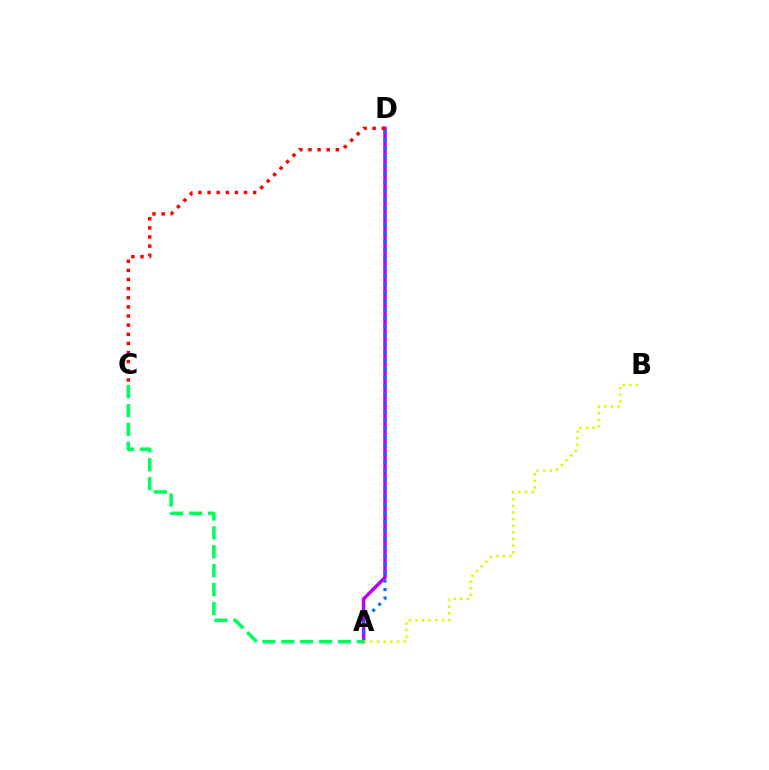{('A', 'D'): [{'color': '#b900ff', 'line_style': 'solid', 'thickness': 2.5}, {'color': '#0074ff', 'line_style': 'dotted', 'thickness': 2.31}], ('C', 'D'): [{'color': '#ff0000', 'line_style': 'dotted', 'thickness': 2.48}], ('A', 'B'): [{'color': '#d1ff00', 'line_style': 'dotted', 'thickness': 1.8}], ('A', 'C'): [{'color': '#00ff5c', 'line_style': 'dashed', 'thickness': 2.57}]}